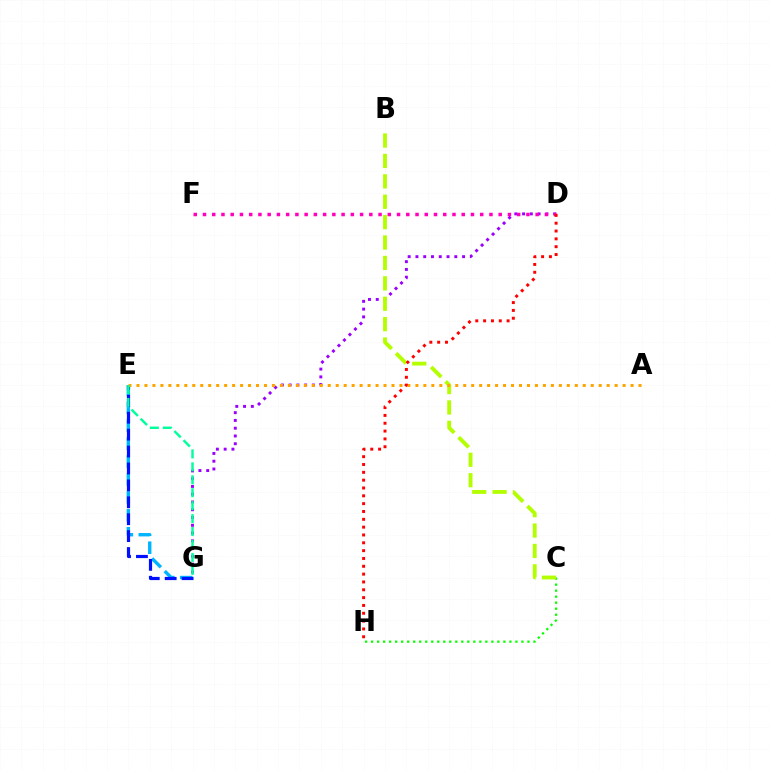{('D', 'G'): [{'color': '#9b00ff', 'line_style': 'dotted', 'thickness': 2.11}], ('C', 'H'): [{'color': '#08ff00', 'line_style': 'dotted', 'thickness': 1.63}], ('B', 'C'): [{'color': '#b3ff00', 'line_style': 'dashed', 'thickness': 2.77}], ('E', 'G'): [{'color': '#00b5ff', 'line_style': 'dashed', 'thickness': 2.44}, {'color': '#0010ff', 'line_style': 'dashed', 'thickness': 2.3}, {'color': '#00ff9d', 'line_style': 'dashed', 'thickness': 1.76}], ('D', 'F'): [{'color': '#ff00bd', 'line_style': 'dotted', 'thickness': 2.51}], ('A', 'E'): [{'color': '#ffa500', 'line_style': 'dotted', 'thickness': 2.17}], ('D', 'H'): [{'color': '#ff0000', 'line_style': 'dotted', 'thickness': 2.13}]}